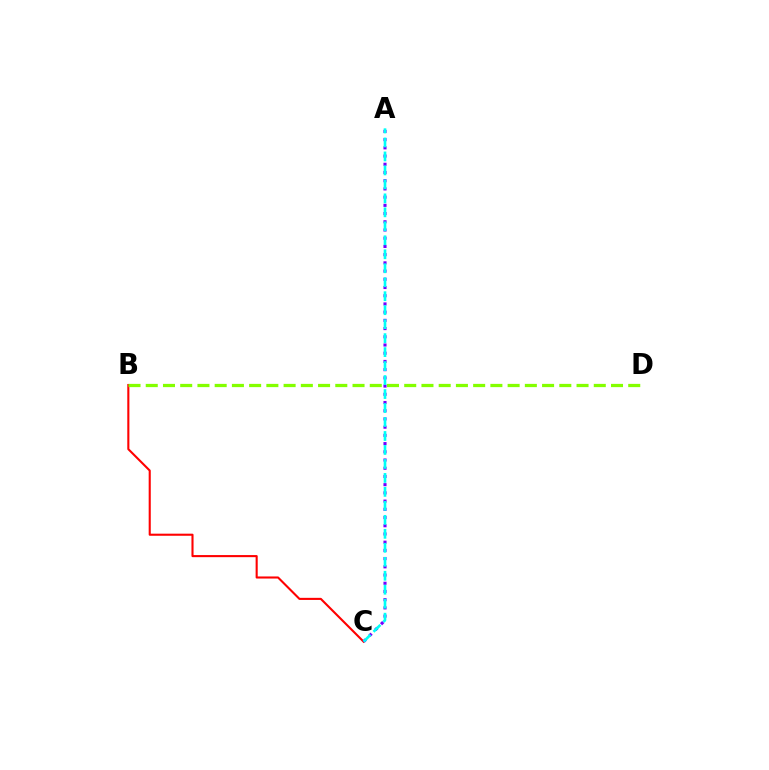{('B', 'C'): [{'color': '#ff0000', 'line_style': 'solid', 'thickness': 1.51}], ('B', 'D'): [{'color': '#84ff00', 'line_style': 'dashed', 'thickness': 2.34}], ('A', 'C'): [{'color': '#7200ff', 'line_style': 'dotted', 'thickness': 2.23}, {'color': '#00fff6', 'line_style': 'dashed', 'thickness': 1.9}]}